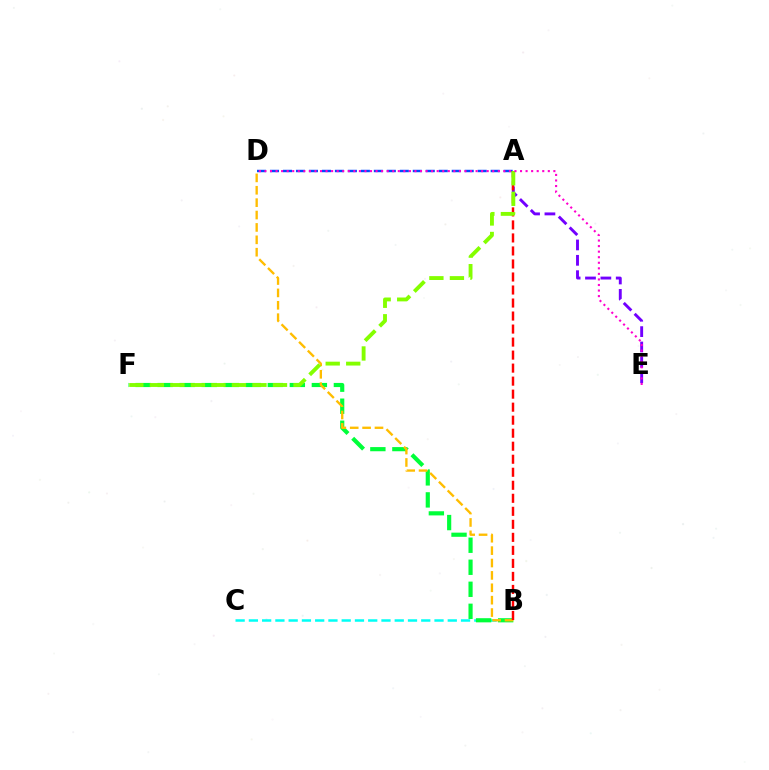{('A', 'D'): [{'color': '#004bff', 'line_style': 'dashed', 'thickness': 1.76}], ('A', 'E'): [{'color': '#7200ff', 'line_style': 'dashed', 'thickness': 2.09}], ('B', 'C'): [{'color': '#00fff6', 'line_style': 'dashed', 'thickness': 1.8}], ('B', 'F'): [{'color': '#00ff39', 'line_style': 'dashed', 'thickness': 2.99}], ('B', 'D'): [{'color': '#ffbd00', 'line_style': 'dashed', 'thickness': 1.68}], ('A', 'B'): [{'color': '#ff0000', 'line_style': 'dashed', 'thickness': 1.77}], ('A', 'F'): [{'color': '#84ff00', 'line_style': 'dashed', 'thickness': 2.79}], ('D', 'E'): [{'color': '#ff00cf', 'line_style': 'dotted', 'thickness': 1.51}]}